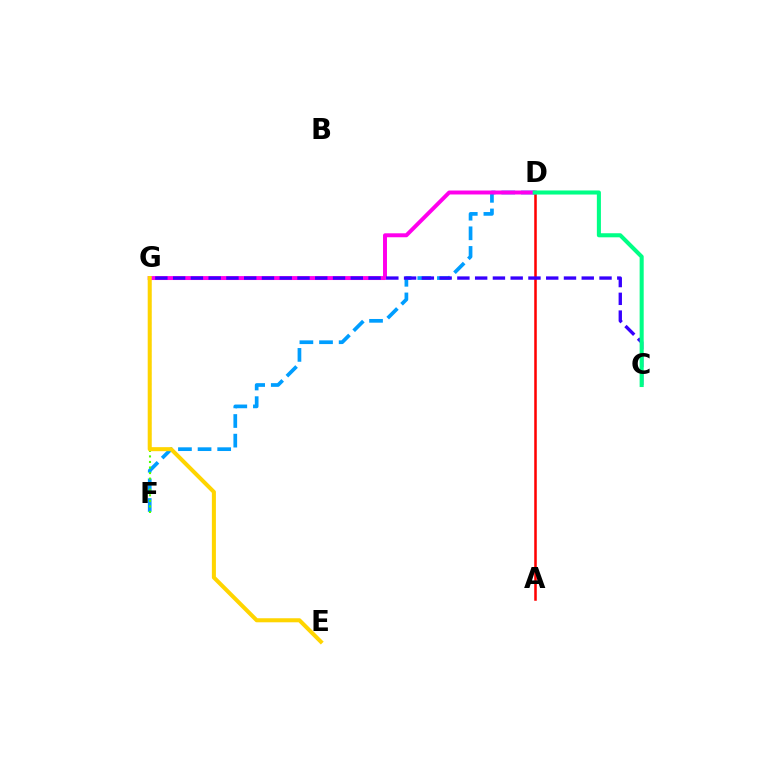{('D', 'F'): [{'color': '#009eff', 'line_style': 'dashed', 'thickness': 2.67}], ('A', 'D'): [{'color': '#ff0000', 'line_style': 'solid', 'thickness': 1.83}], ('D', 'G'): [{'color': '#ff00ed', 'line_style': 'solid', 'thickness': 2.85}], ('C', 'G'): [{'color': '#3700ff', 'line_style': 'dashed', 'thickness': 2.41}], ('F', 'G'): [{'color': '#4fff00', 'line_style': 'dotted', 'thickness': 1.51}], ('E', 'G'): [{'color': '#ffd500', 'line_style': 'solid', 'thickness': 2.91}], ('C', 'D'): [{'color': '#00ff86', 'line_style': 'solid', 'thickness': 2.93}]}